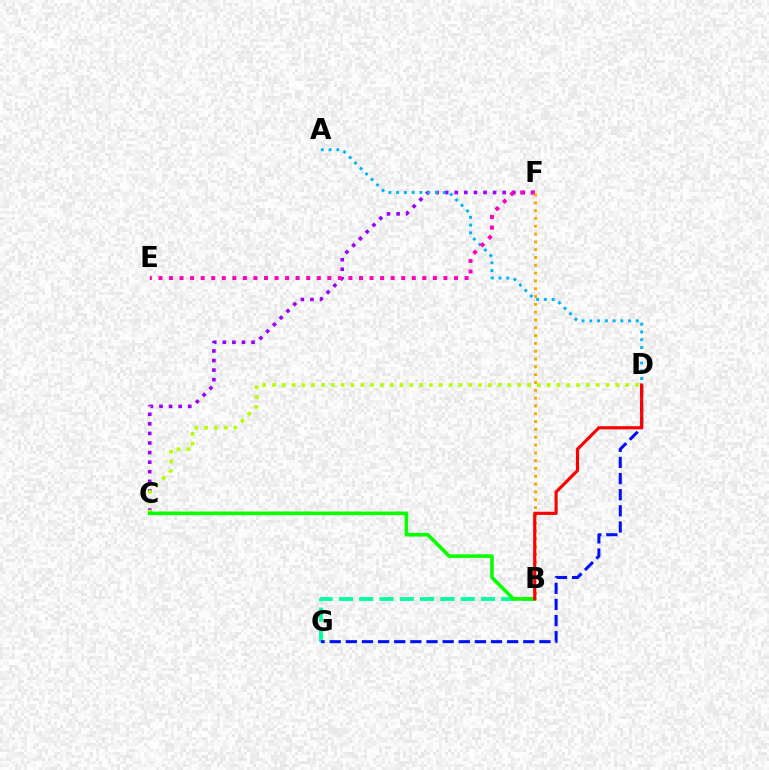{('C', 'F'): [{'color': '#9b00ff', 'line_style': 'dotted', 'thickness': 2.6}], ('B', 'G'): [{'color': '#00ff9d', 'line_style': 'dashed', 'thickness': 2.76}], ('D', 'G'): [{'color': '#0010ff', 'line_style': 'dashed', 'thickness': 2.19}], ('C', 'D'): [{'color': '#b3ff00', 'line_style': 'dotted', 'thickness': 2.67}], ('A', 'D'): [{'color': '#00b5ff', 'line_style': 'dotted', 'thickness': 2.11}], ('E', 'F'): [{'color': '#ff00bd', 'line_style': 'dotted', 'thickness': 2.87}], ('B', 'C'): [{'color': '#08ff00', 'line_style': 'solid', 'thickness': 2.6}], ('B', 'F'): [{'color': '#ffa500', 'line_style': 'dotted', 'thickness': 2.12}], ('B', 'D'): [{'color': '#ff0000', 'line_style': 'solid', 'thickness': 2.27}]}